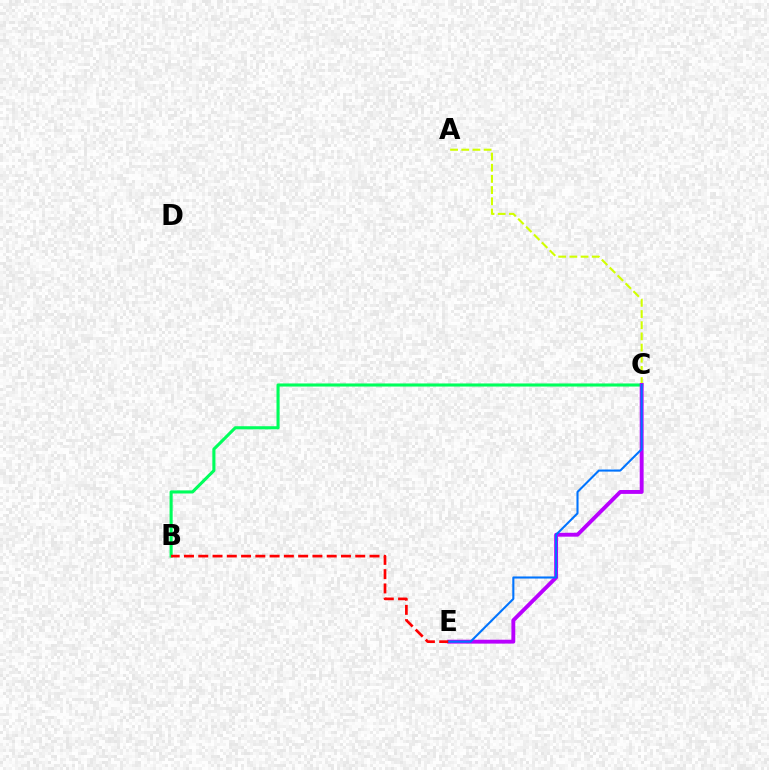{('A', 'C'): [{'color': '#d1ff00', 'line_style': 'dashed', 'thickness': 1.52}], ('B', 'C'): [{'color': '#00ff5c', 'line_style': 'solid', 'thickness': 2.23}], ('C', 'E'): [{'color': '#b900ff', 'line_style': 'solid', 'thickness': 2.8}, {'color': '#0074ff', 'line_style': 'solid', 'thickness': 1.5}], ('B', 'E'): [{'color': '#ff0000', 'line_style': 'dashed', 'thickness': 1.94}]}